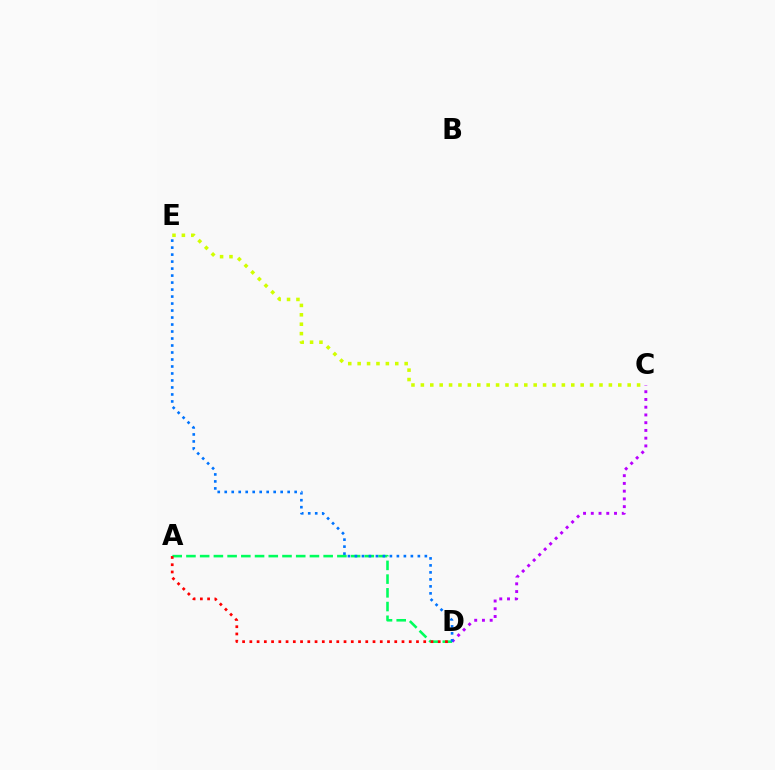{('C', 'E'): [{'color': '#d1ff00', 'line_style': 'dotted', 'thickness': 2.55}], ('C', 'D'): [{'color': '#b900ff', 'line_style': 'dotted', 'thickness': 2.1}], ('A', 'D'): [{'color': '#00ff5c', 'line_style': 'dashed', 'thickness': 1.86}, {'color': '#ff0000', 'line_style': 'dotted', 'thickness': 1.97}], ('D', 'E'): [{'color': '#0074ff', 'line_style': 'dotted', 'thickness': 1.9}]}